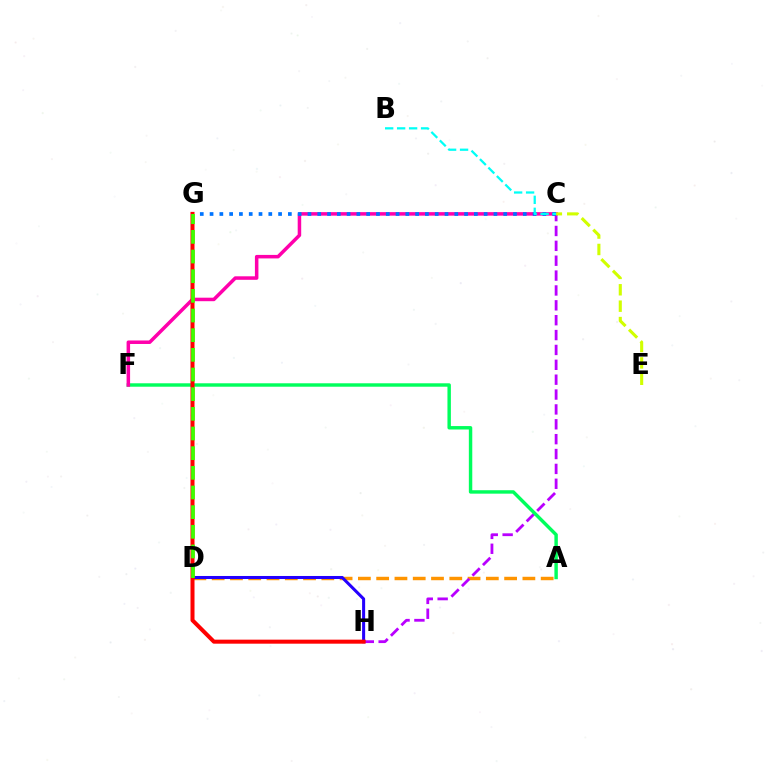{('A', 'D'): [{'color': '#ff9400', 'line_style': 'dashed', 'thickness': 2.48}], ('C', 'H'): [{'color': '#b900ff', 'line_style': 'dashed', 'thickness': 2.02}], ('A', 'F'): [{'color': '#00ff5c', 'line_style': 'solid', 'thickness': 2.47}], ('C', 'F'): [{'color': '#ff00ac', 'line_style': 'solid', 'thickness': 2.53}], ('D', 'H'): [{'color': '#2500ff', 'line_style': 'solid', 'thickness': 2.19}], ('C', 'G'): [{'color': '#0074ff', 'line_style': 'dotted', 'thickness': 2.66}], ('G', 'H'): [{'color': '#ff0000', 'line_style': 'solid', 'thickness': 2.9}], ('C', 'E'): [{'color': '#d1ff00', 'line_style': 'dashed', 'thickness': 2.23}], ('D', 'G'): [{'color': '#3dff00', 'line_style': 'dashed', 'thickness': 2.67}], ('B', 'C'): [{'color': '#00fff6', 'line_style': 'dashed', 'thickness': 1.63}]}